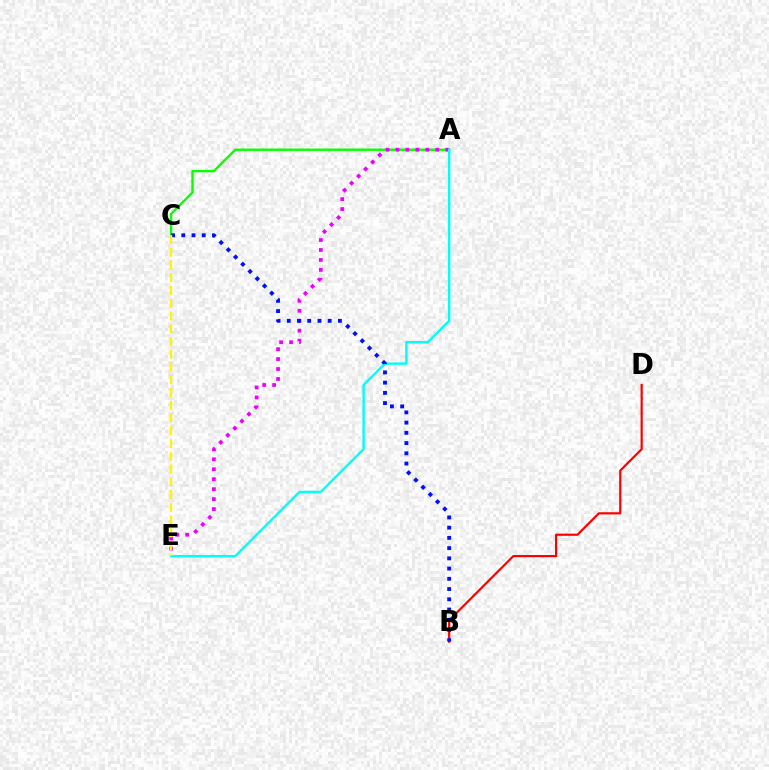{('A', 'C'): [{'color': '#08ff00', 'line_style': 'solid', 'thickness': 1.71}], ('A', 'E'): [{'color': '#ee00ff', 'line_style': 'dotted', 'thickness': 2.7}, {'color': '#00fff6', 'line_style': 'solid', 'thickness': 1.72}], ('B', 'D'): [{'color': '#ff0000', 'line_style': 'solid', 'thickness': 1.58}], ('B', 'C'): [{'color': '#0010ff', 'line_style': 'dotted', 'thickness': 2.78}], ('C', 'E'): [{'color': '#fcf500', 'line_style': 'dashed', 'thickness': 1.73}]}